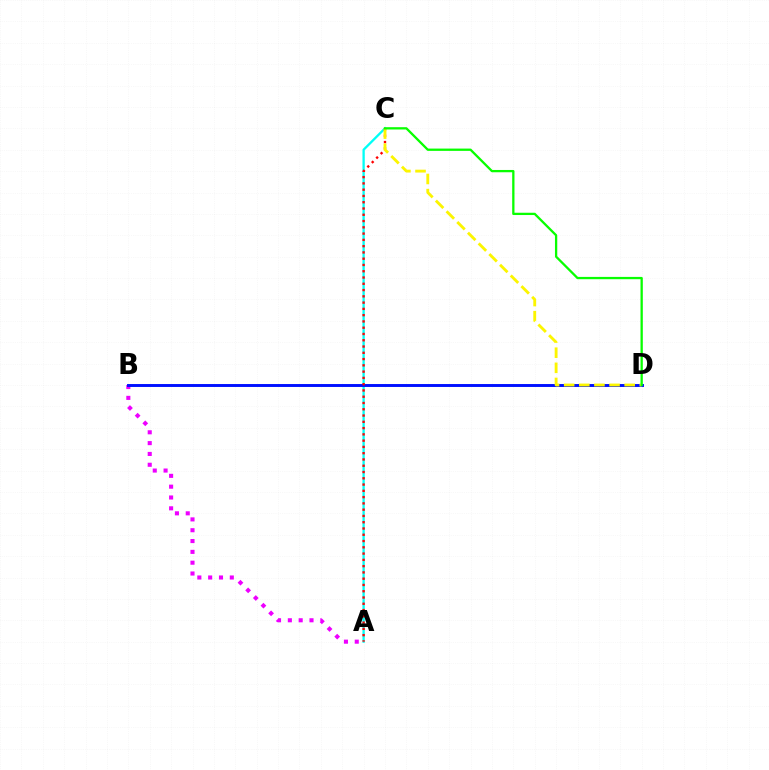{('A', 'C'): [{'color': '#00fff6', 'line_style': 'solid', 'thickness': 1.66}, {'color': '#ff0000', 'line_style': 'dotted', 'thickness': 1.7}], ('A', 'B'): [{'color': '#ee00ff', 'line_style': 'dotted', 'thickness': 2.94}], ('B', 'D'): [{'color': '#0010ff', 'line_style': 'solid', 'thickness': 2.1}], ('C', 'D'): [{'color': '#fcf500', 'line_style': 'dashed', 'thickness': 2.05}, {'color': '#08ff00', 'line_style': 'solid', 'thickness': 1.65}]}